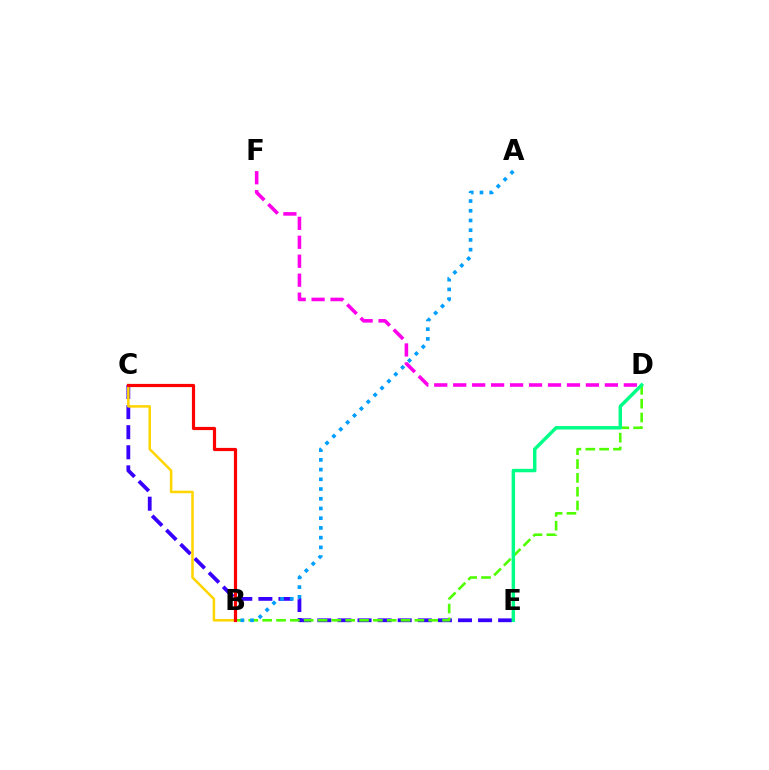{('C', 'E'): [{'color': '#3700ff', 'line_style': 'dashed', 'thickness': 2.73}], ('B', 'D'): [{'color': '#4fff00', 'line_style': 'dashed', 'thickness': 1.88}], ('D', 'E'): [{'color': '#00ff86', 'line_style': 'solid', 'thickness': 2.48}], ('D', 'F'): [{'color': '#ff00ed', 'line_style': 'dashed', 'thickness': 2.58}], ('B', 'C'): [{'color': '#ffd500', 'line_style': 'solid', 'thickness': 1.82}, {'color': '#ff0000', 'line_style': 'solid', 'thickness': 2.29}], ('A', 'B'): [{'color': '#009eff', 'line_style': 'dotted', 'thickness': 2.64}]}